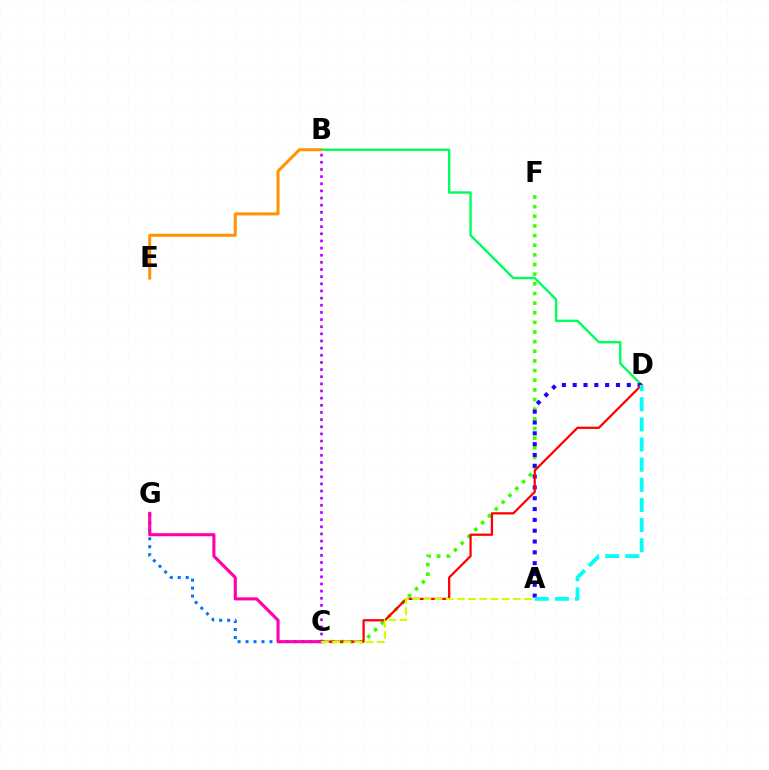{('C', 'F'): [{'color': '#3dff00', 'line_style': 'dotted', 'thickness': 2.62}], ('B', 'D'): [{'color': '#00ff5c', 'line_style': 'solid', 'thickness': 1.71}], ('A', 'D'): [{'color': '#2500ff', 'line_style': 'dotted', 'thickness': 2.94}, {'color': '#00fff6', 'line_style': 'dashed', 'thickness': 2.74}], ('C', 'D'): [{'color': '#ff0000', 'line_style': 'solid', 'thickness': 1.61}], ('B', 'C'): [{'color': '#b900ff', 'line_style': 'dotted', 'thickness': 1.94}], ('C', 'G'): [{'color': '#0074ff', 'line_style': 'dotted', 'thickness': 2.16}, {'color': '#ff00ac', 'line_style': 'solid', 'thickness': 2.23}], ('A', 'C'): [{'color': '#d1ff00', 'line_style': 'dashed', 'thickness': 1.52}], ('B', 'E'): [{'color': '#ff9400', 'line_style': 'solid', 'thickness': 2.17}]}